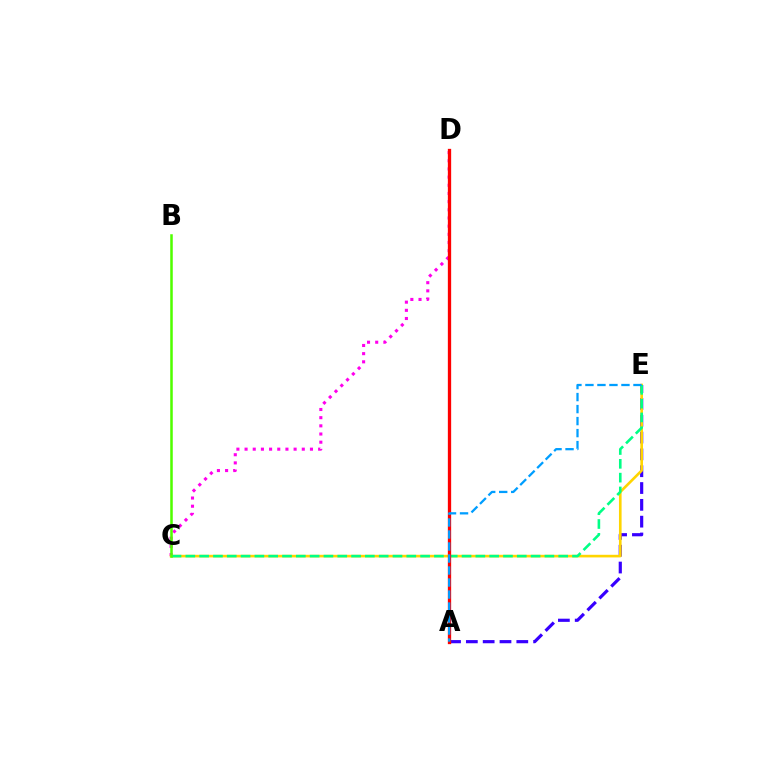{('A', 'E'): [{'color': '#3700ff', 'line_style': 'dashed', 'thickness': 2.28}, {'color': '#009eff', 'line_style': 'dashed', 'thickness': 1.63}], ('C', 'D'): [{'color': '#ff00ed', 'line_style': 'dotted', 'thickness': 2.22}], ('C', 'E'): [{'color': '#ffd500', 'line_style': 'solid', 'thickness': 1.9}, {'color': '#00ff86', 'line_style': 'dashed', 'thickness': 1.88}], ('B', 'C'): [{'color': '#4fff00', 'line_style': 'solid', 'thickness': 1.82}], ('A', 'D'): [{'color': '#ff0000', 'line_style': 'solid', 'thickness': 2.38}]}